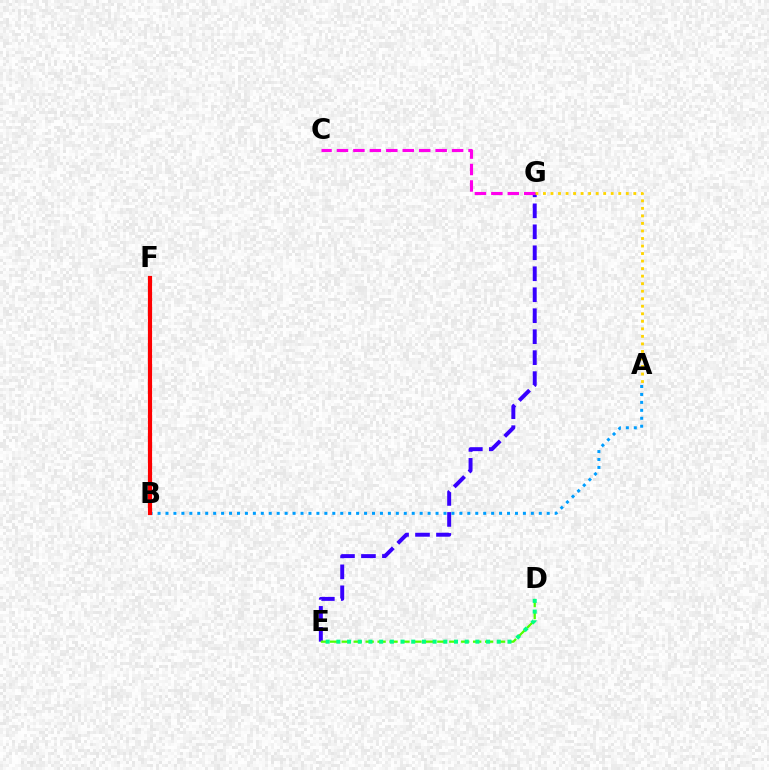{('E', 'G'): [{'color': '#3700ff', 'line_style': 'dashed', 'thickness': 2.85}], ('A', 'B'): [{'color': '#009eff', 'line_style': 'dotted', 'thickness': 2.16}], ('D', 'E'): [{'color': '#4fff00', 'line_style': 'dashed', 'thickness': 1.62}, {'color': '#00ff86', 'line_style': 'dotted', 'thickness': 2.91}], ('B', 'F'): [{'color': '#ff0000', 'line_style': 'solid', 'thickness': 3.0}], ('C', 'G'): [{'color': '#ff00ed', 'line_style': 'dashed', 'thickness': 2.23}], ('A', 'G'): [{'color': '#ffd500', 'line_style': 'dotted', 'thickness': 2.05}]}